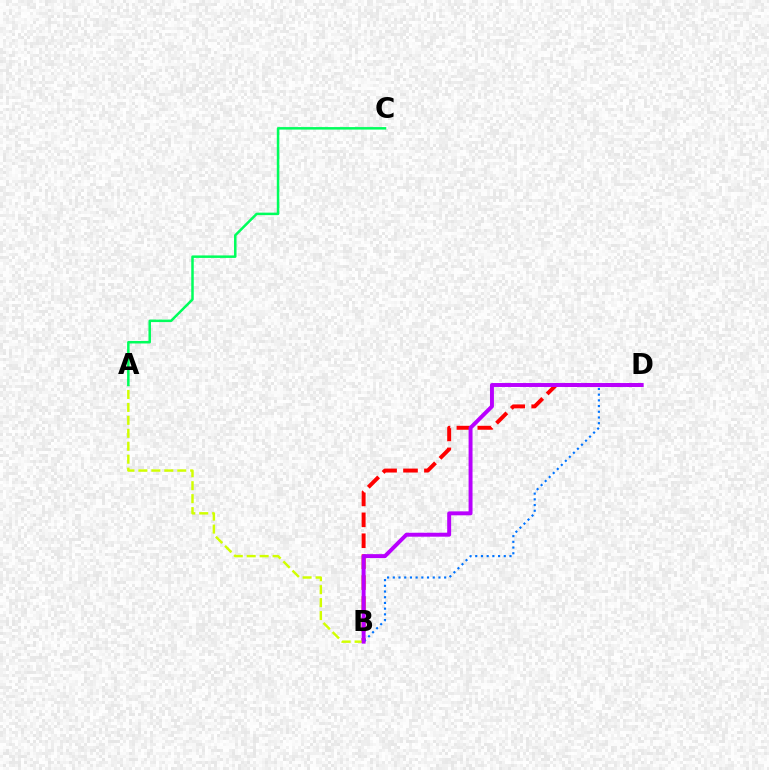{('B', 'D'): [{'color': '#ff0000', 'line_style': 'dashed', 'thickness': 2.84}, {'color': '#0074ff', 'line_style': 'dotted', 'thickness': 1.55}, {'color': '#b900ff', 'line_style': 'solid', 'thickness': 2.84}], ('A', 'B'): [{'color': '#d1ff00', 'line_style': 'dashed', 'thickness': 1.76}], ('A', 'C'): [{'color': '#00ff5c', 'line_style': 'solid', 'thickness': 1.8}]}